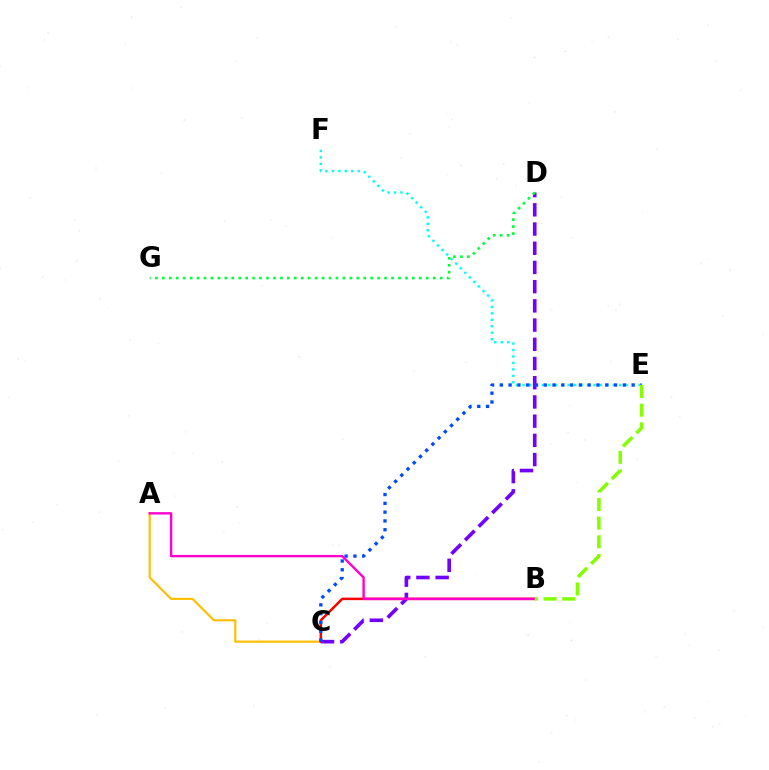{('A', 'C'): [{'color': '#ffbd00', 'line_style': 'solid', 'thickness': 1.56}], ('E', 'F'): [{'color': '#00fff6', 'line_style': 'dotted', 'thickness': 1.75}], ('B', 'C'): [{'color': '#ff0000', 'line_style': 'solid', 'thickness': 1.81}], ('C', 'D'): [{'color': '#7200ff', 'line_style': 'dashed', 'thickness': 2.61}], ('D', 'G'): [{'color': '#00ff39', 'line_style': 'dotted', 'thickness': 1.89}], ('A', 'B'): [{'color': '#ff00cf', 'line_style': 'solid', 'thickness': 1.72}], ('C', 'E'): [{'color': '#004bff', 'line_style': 'dotted', 'thickness': 2.39}], ('B', 'E'): [{'color': '#84ff00', 'line_style': 'dashed', 'thickness': 2.54}]}